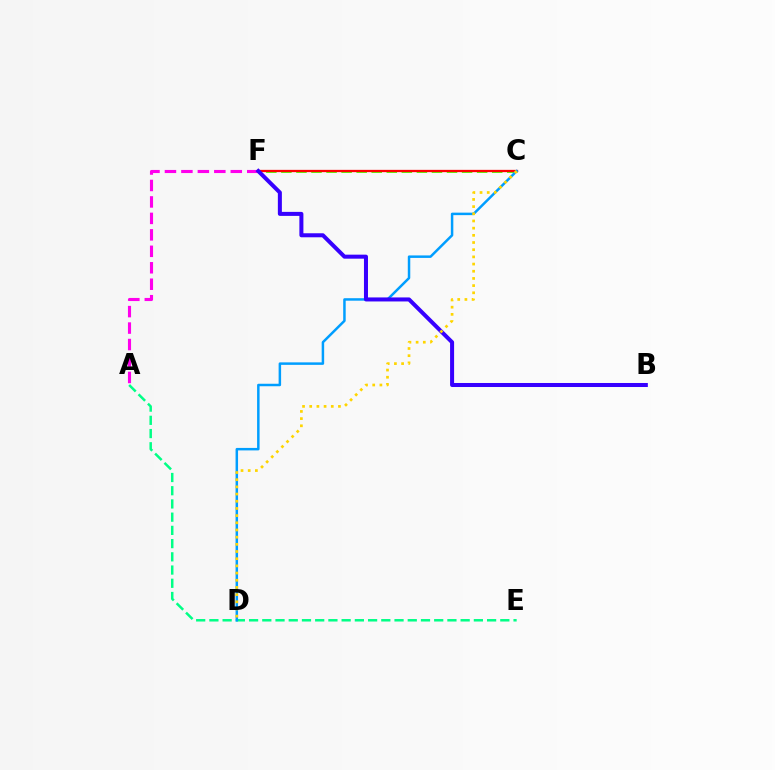{('A', 'F'): [{'color': '#ff00ed', 'line_style': 'dashed', 'thickness': 2.24}], ('C', 'F'): [{'color': '#4fff00', 'line_style': 'dashed', 'thickness': 2.05}, {'color': '#ff0000', 'line_style': 'solid', 'thickness': 1.64}], ('A', 'E'): [{'color': '#00ff86', 'line_style': 'dashed', 'thickness': 1.8}], ('C', 'D'): [{'color': '#009eff', 'line_style': 'solid', 'thickness': 1.79}, {'color': '#ffd500', 'line_style': 'dotted', 'thickness': 1.95}], ('B', 'F'): [{'color': '#3700ff', 'line_style': 'solid', 'thickness': 2.9}]}